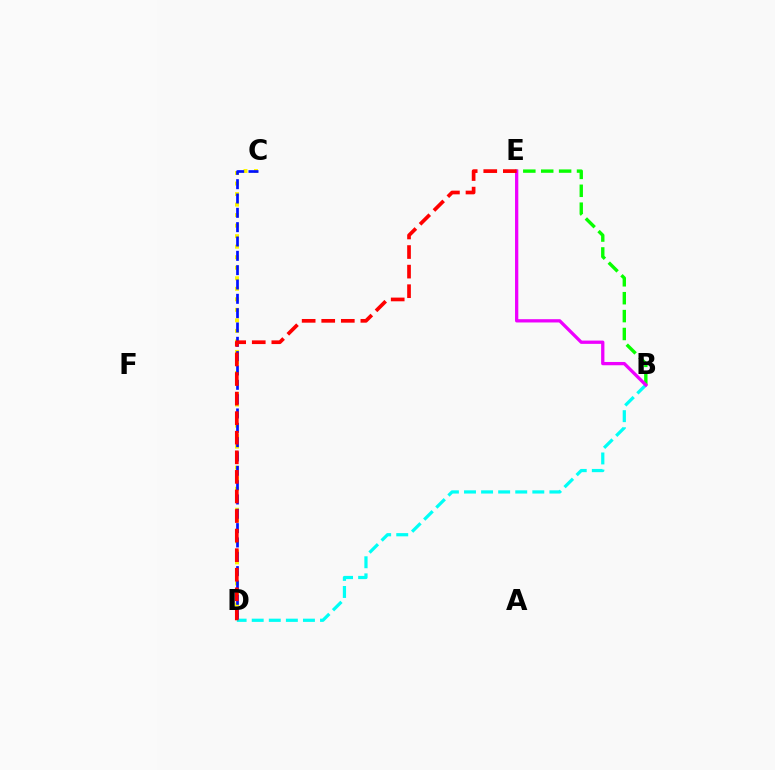{('C', 'D'): [{'color': '#fcf500', 'line_style': 'dotted', 'thickness': 2.86}, {'color': '#0010ff', 'line_style': 'dashed', 'thickness': 1.95}], ('B', 'D'): [{'color': '#00fff6', 'line_style': 'dashed', 'thickness': 2.32}], ('B', 'E'): [{'color': '#08ff00', 'line_style': 'dashed', 'thickness': 2.43}, {'color': '#ee00ff', 'line_style': 'solid', 'thickness': 2.36}], ('D', 'E'): [{'color': '#ff0000', 'line_style': 'dashed', 'thickness': 2.66}]}